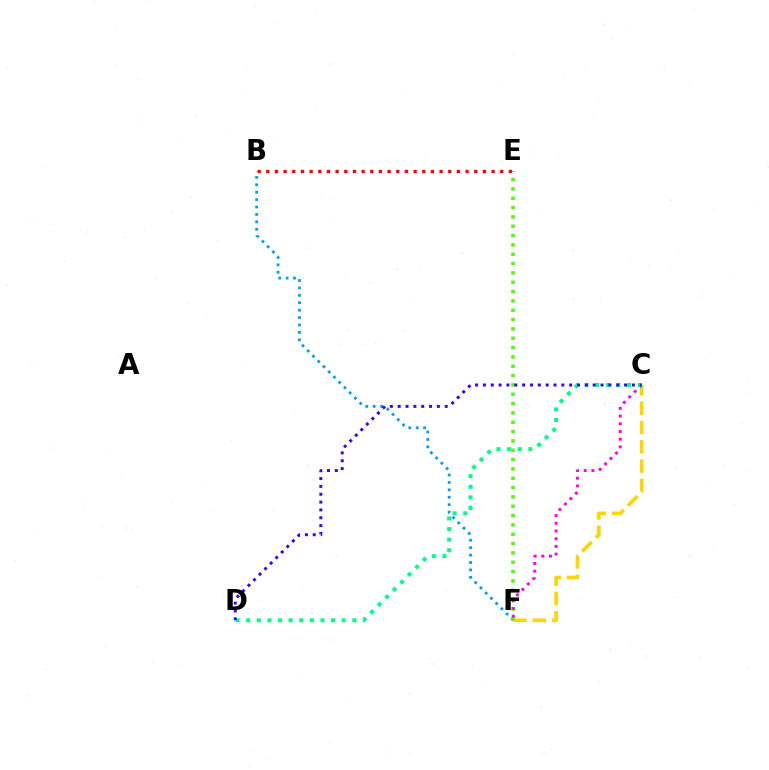{('B', 'F'): [{'color': '#009eff', 'line_style': 'dotted', 'thickness': 2.01}], ('C', 'F'): [{'color': '#ffd500', 'line_style': 'dashed', 'thickness': 2.62}, {'color': '#ff00ed', 'line_style': 'dotted', 'thickness': 2.09}], ('E', 'F'): [{'color': '#4fff00', 'line_style': 'dotted', 'thickness': 2.54}], ('B', 'E'): [{'color': '#ff0000', 'line_style': 'dotted', 'thickness': 2.35}], ('C', 'D'): [{'color': '#00ff86', 'line_style': 'dotted', 'thickness': 2.88}, {'color': '#3700ff', 'line_style': 'dotted', 'thickness': 2.13}]}